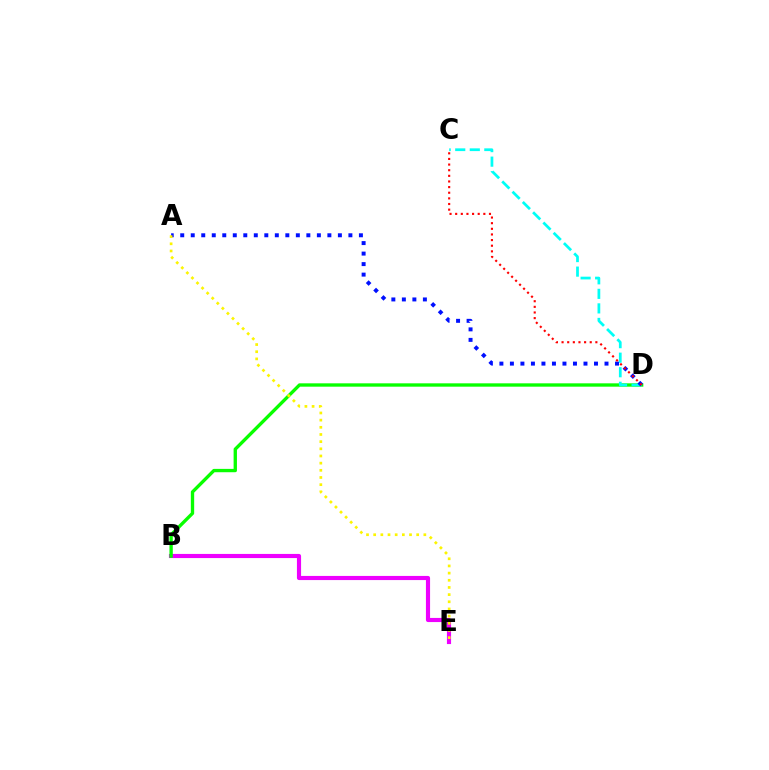{('B', 'E'): [{'color': '#ee00ff', 'line_style': 'solid', 'thickness': 2.98}], ('B', 'D'): [{'color': '#08ff00', 'line_style': 'solid', 'thickness': 2.41}], ('C', 'D'): [{'color': '#00fff6', 'line_style': 'dashed', 'thickness': 1.98}, {'color': '#ff0000', 'line_style': 'dotted', 'thickness': 1.53}], ('A', 'D'): [{'color': '#0010ff', 'line_style': 'dotted', 'thickness': 2.86}], ('A', 'E'): [{'color': '#fcf500', 'line_style': 'dotted', 'thickness': 1.95}]}